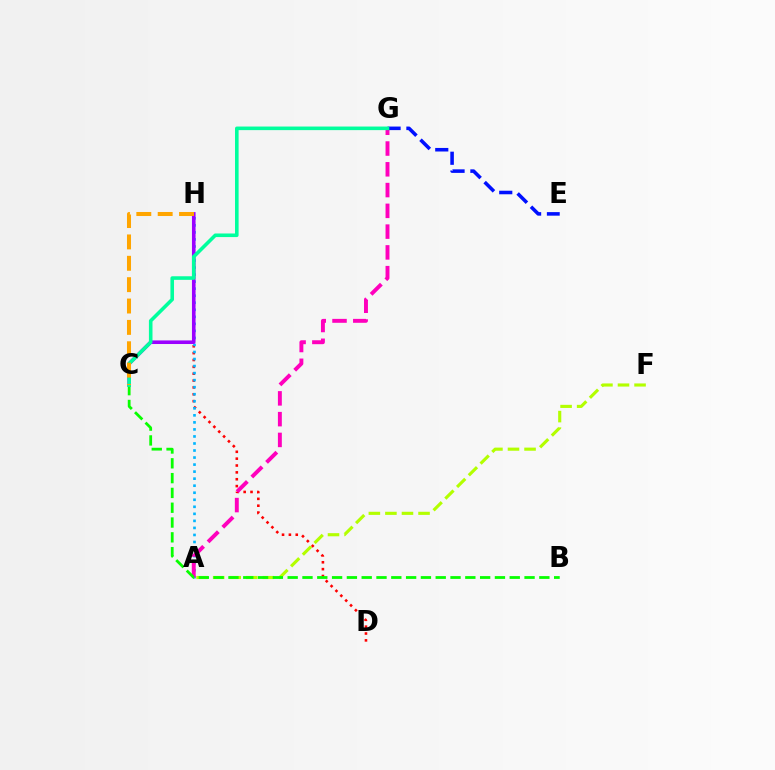{('D', 'H'): [{'color': '#ff0000', 'line_style': 'dotted', 'thickness': 1.86}], ('A', 'H'): [{'color': '#00b5ff', 'line_style': 'dotted', 'thickness': 1.91}], ('A', 'G'): [{'color': '#ff00bd', 'line_style': 'dashed', 'thickness': 2.82}], ('C', 'H'): [{'color': '#9b00ff', 'line_style': 'solid', 'thickness': 2.59}, {'color': '#ffa500', 'line_style': 'dashed', 'thickness': 2.9}], ('A', 'F'): [{'color': '#b3ff00', 'line_style': 'dashed', 'thickness': 2.25}], ('E', 'G'): [{'color': '#0010ff', 'line_style': 'dashed', 'thickness': 2.56}], ('B', 'C'): [{'color': '#08ff00', 'line_style': 'dashed', 'thickness': 2.01}], ('C', 'G'): [{'color': '#00ff9d', 'line_style': 'solid', 'thickness': 2.58}]}